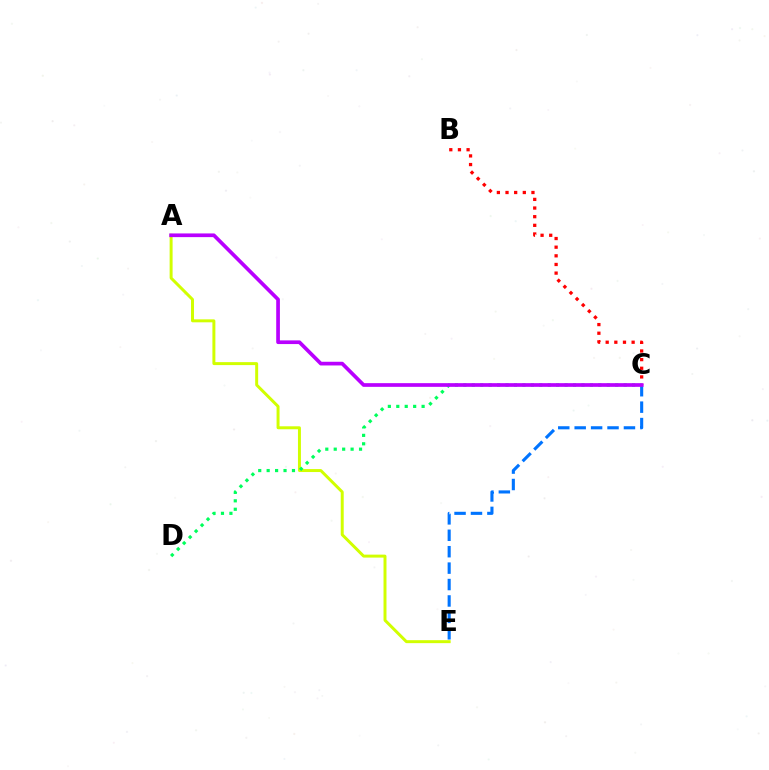{('B', 'C'): [{'color': '#ff0000', 'line_style': 'dotted', 'thickness': 2.35}], ('C', 'E'): [{'color': '#0074ff', 'line_style': 'dashed', 'thickness': 2.23}], ('A', 'E'): [{'color': '#d1ff00', 'line_style': 'solid', 'thickness': 2.14}], ('C', 'D'): [{'color': '#00ff5c', 'line_style': 'dotted', 'thickness': 2.29}], ('A', 'C'): [{'color': '#b900ff', 'line_style': 'solid', 'thickness': 2.66}]}